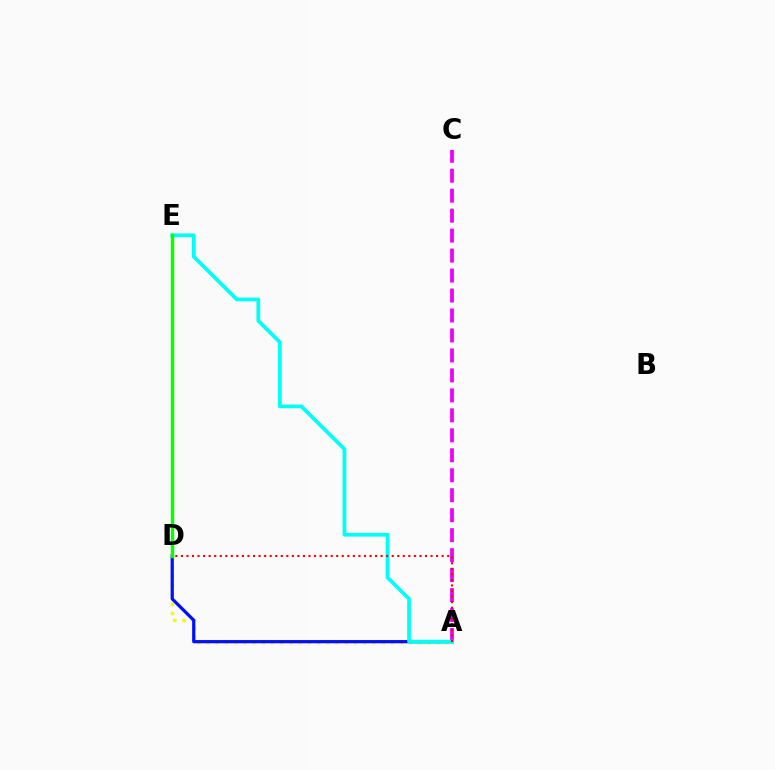{('A', 'D'): [{'color': '#fcf500', 'line_style': 'dotted', 'thickness': 2.5}, {'color': '#0010ff', 'line_style': 'solid', 'thickness': 2.32}, {'color': '#ff0000', 'line_style': 'dotted', 'thickness': 1.51}], ('A', 'C'): [{'color': '#ee00ff', 'line_style': 'dashed', 'thickness': 2.71}], ('A', 'E'): [{'color': '#00fff6', 'line_style': 'solid', 'thickness': 2.7}], ('D', 'E'): [{'color': '#08ff00', 'line_style': 'solid', 'thickness': 2.49}]}